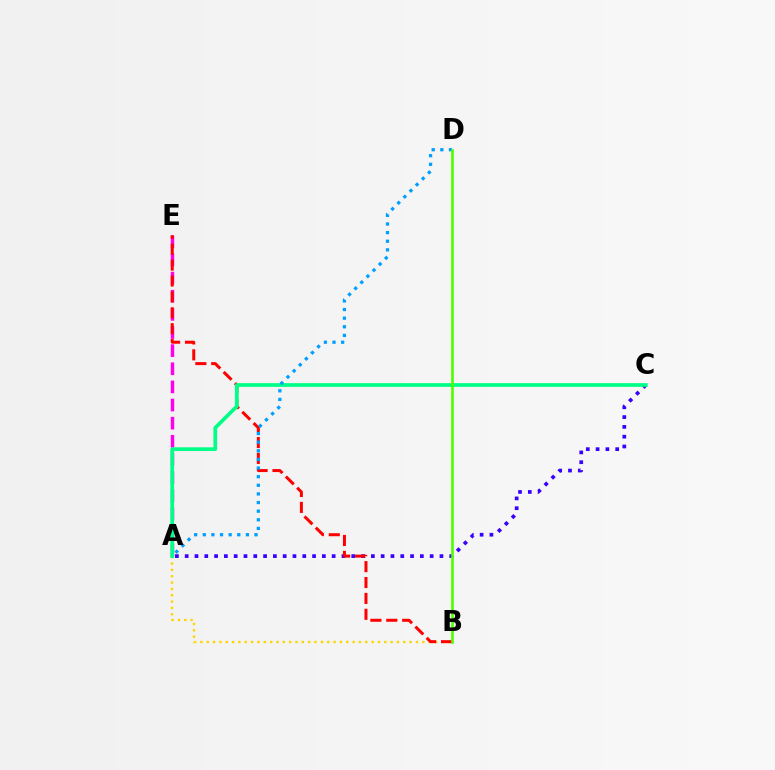{('A', 'C'): [{'color': '#3700ff', 'line_style': 'dotted', 'thickness': 2.66}, {'color': '#00ff86', 'line_style': 'solid', 'thickness': 2.68}], ('A', 'E'): [{'color': '#ff00ed', 'line_style': 'dashed', 'thickness': 2.46}], ('A', 'B'): [{'color': '#ffd500', 'line_style': 'dotted', 'thickness': 1.72}], ('B', 'E'): [{'color': '#ff0000', 'line_style': 'dashed', 'thickness': 2.16}], ('A', 'D'): [{'color': '#009eff', 'line_style': 'dotted', 'thickness': 2.34}], ('B', 'D'): [{'color': '#4fff00', 'line_style': 'solid', 'thickness': 1.91}]}